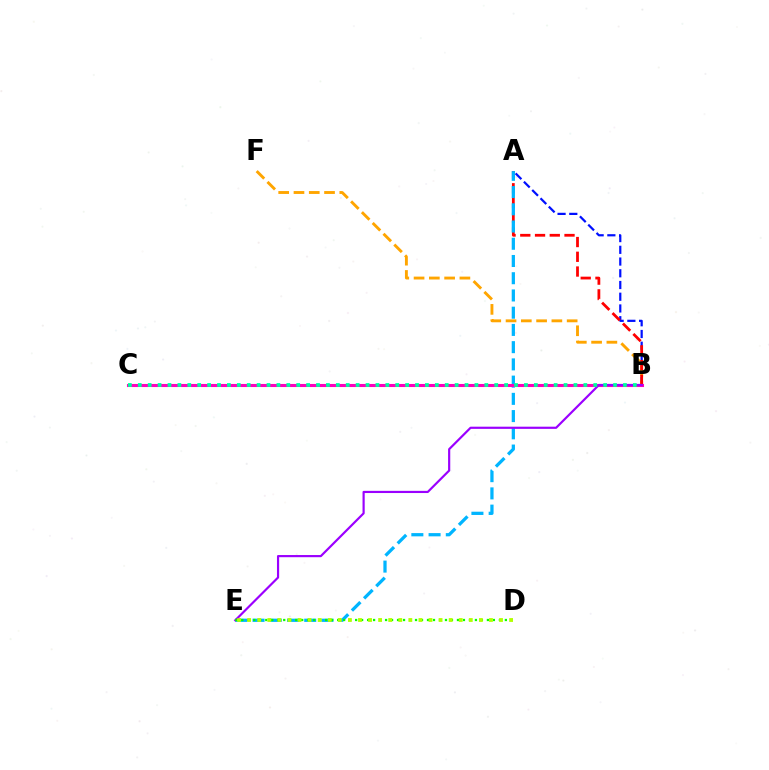{('A', 'B'): [{'color': '#0010ff', 'line_style': 'dashed', 'thickness': 1.59}, {'color': '#ff0000', 'line_style': 'dashed', 'thickness': 2.0}], ('B', 'F'): [{'color': '#ffa500', 'line_style': 'dashed', 'thickness': 2.08}], ('A', 'E'): [{'color': '#00b5ff', 'line_style': 'dashed', 'thickness': 2.34}], ('B', 'C'): [{'color': '#ff00bd', 'line_style': 'solid', 'thickness': 2.21}, {'color': '#00ff9d', 'line_style': 'dotted', 'thickness': 2.69}], ('B', 'E'): [{'color': '#9b00ff', 'line_style': 'solid', 'thickness': 1.57}], ('D', 'E'): [{'color': '#08ff00', 'line_style': 'dotted', 'thickness': 1.63}, {'color': '#b3ff00', 'line_style': 'dotted', 'thickness': 2.74}]}